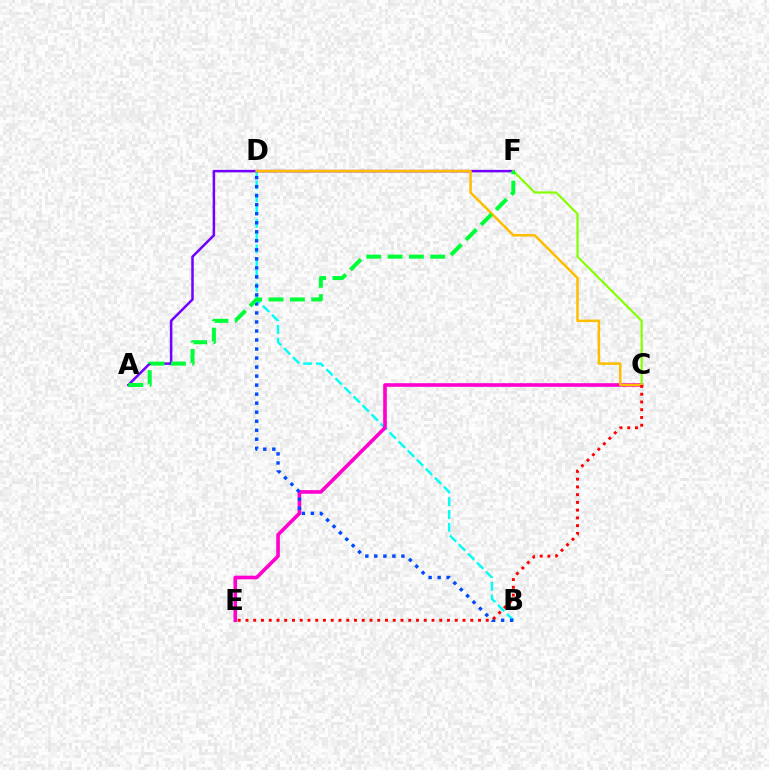{('B', 'D'): [{'color': '#00fff6', 'line_style': 'dashed', 'thickness': 1.74}, {'color': '#004bff', 'line_style': 'dotted', 'thickness': 2.45}], ('C', 'E'): [{'color': '#ff00cf', 'line_style': 'solid', 'thickness': 2.6}, {'color': '#ff0000', 'line_style': 'dotted', 'thickness': 2.11}], ('A', 'F'): [{'color': '#7200ff', 'line_style': 'solid', 'thickness': 1.81}, {'color': '#00ff39', 'line_style': 'dashed', 'thickness': 2.9}], ('C', 'F'): [{'color': '#84ff00', 'line_style': 'solid', 'thickness': 1.56}], ('C', 'D'): [{'color': '#ffbd00', 'line_style': 'solid', 'thickness': 1.81}]}